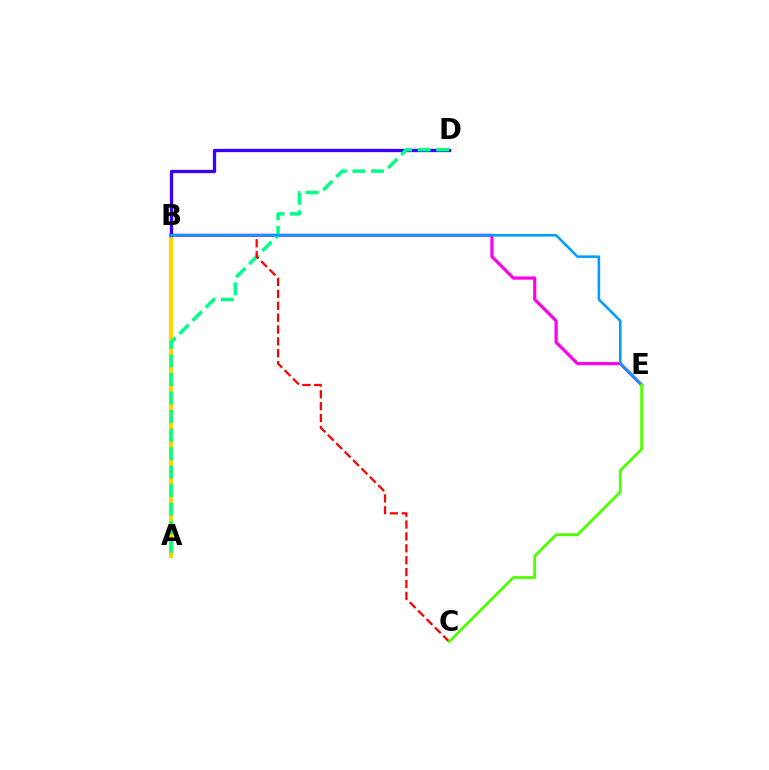{('A', 'B'): [{'color': '#ffd500', 'line_style': 'solid', 'thickness': 2.98}], ('B', 'E'): [{'color': '#ff00ed', 'line_style': 'solid', 'thickness': 2.3}, {'color': '#009eff', 'line_style': 'solid', 'thickness': 1.84}], ('B', 'D'): [{'color': '#3700ff', 'line_style': 'solid', 'thickness': 2.37}], ('A', 'D'): [{'color': '#00ff86', 'line_style': 'dashed', 'thickness': 2.52}], ('B', 'C'): [{'color': '#ff0000', 'line_style': 'dashed', 'thickness': 1.61}], ('C', 'E'): [{'color': '#4fff00', 'line_style': 'solid', 'thickness': 2.01}]}